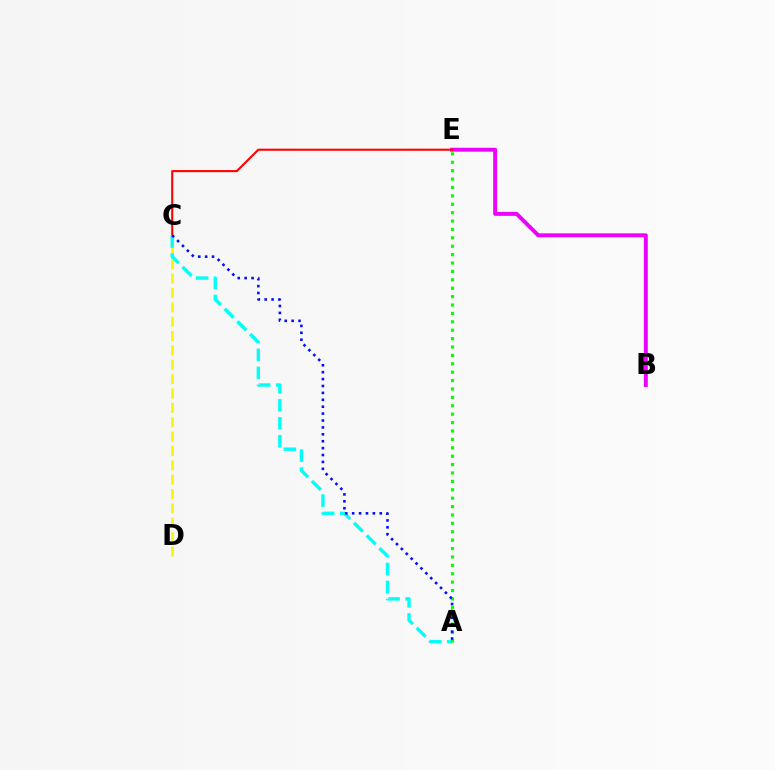{('C', 'D'): [{'color': '#fcf500', 'line_style': 'dashed', 'thickness': 1.95}], ('B', 'E'): [{'color': '#ee00ff', 'line_style': 'solid', 'thickness': 2.82}], ('C', 'E'): [{'color': '#ff0000', 'line_style': 'solid', 'thickness': 1.5}], ('A', 'C'): [{'color': '#00fff6', 'line_style': 'dashed', 'thickness': 2.44}, {'color': '#0010ff', 'line_style': 'dotted', 'thickness': 1.88}], ('A', 'E'): [{'color': '#08ff00', 'line_style': 'dotted', 'thickness': 2.28}]}